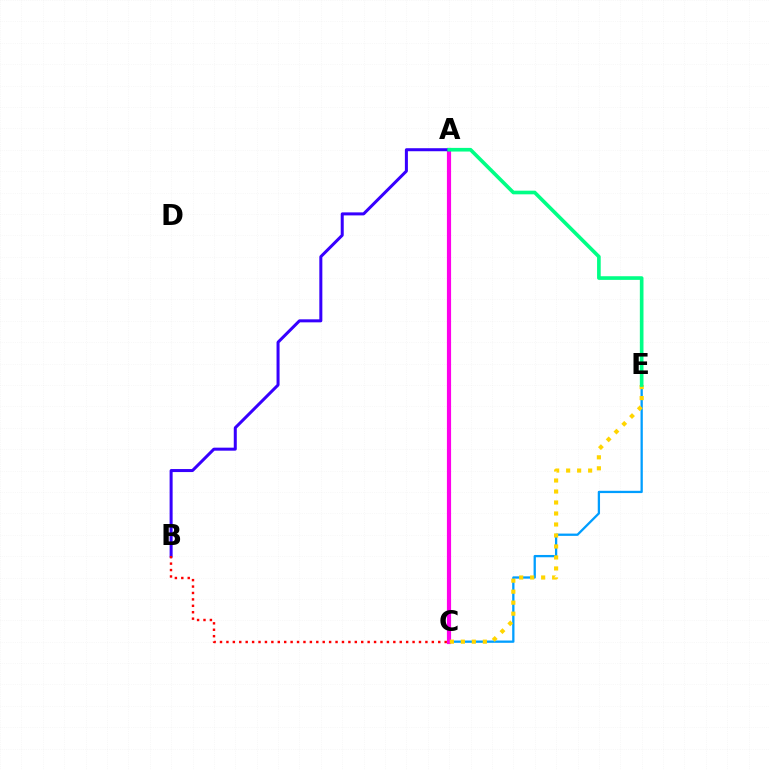{('A', 'C'): [{'color': '#4fff00', 'line_style': 'dashed', 'thickness': 1.81}, {'color': '#ff00ed', 'line_style': 'solid', 'thickness': 3.0}], ('C', 'E'): [{'color': '#009eff', 'line_style': 'solid', 'thickness': 1.65}, {'color': '#ffd500', 'line_style': 'dotted', 'thickness': 2.99}], ('A', 'B'): [{'color': '#3700ff', 'line_style': 'solid', 'thickness': 2.17}], ('B', 'C'): [{'color': '#ff0000', 'line_style': 'dotted', 'thickness': 1.74}], ('A', 'E'): [{'color': '#00ff86', 'line_style': 'solid', 'thickness': 2.63}]}